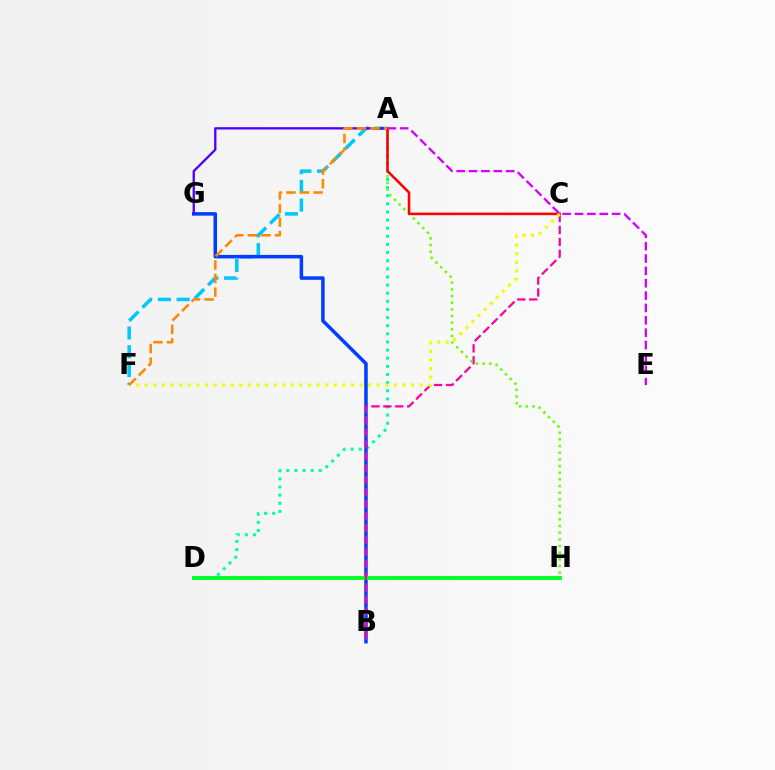{('A', 'D'): [{'color': '#00ffaf', 'line_style': 'dotted', 'thickness': 2.21}], ('A', 'F'): [{'color': '#00c7ff', 'line_style': 'dashed', 'thickness': 2.55}, {'color': '#ff8800', 'line_style': 'dashed', 'thickness': 1.84}], ('B', 'G'): [{'color': '#003fff', 'line_style': 'solid', 'thickness': 2.54}], ('D', 'H'): [{'color': '#00ff27', 'line_style': 'solid', 'thickness': 2.81}], ('B', 'C'): [{'color': '#ff00a0', 'line_style': 'dashed', 'thickness': 1.62}], ('A', 'G'): [{'color': '#4f00ff', 'line_style': 'solid', 'thickness': 1.67}], ('A', 'H'): [{'color': '#66ff00', 'line_style': 'dotted', 'thickness': 1.81}], ('A', 'C'): [{'color': '#ff0000', 'line_style': 'solid', 'thickness': 1.85}], ('C', 'F'): [{'color': '#eeff00', 'line_style': 'dotted', 'thickness': 2.33}], ('A', 'E'): [{'color': '#d600ff', 'line_style': 'dashed', 'thickness': 1.68}]}